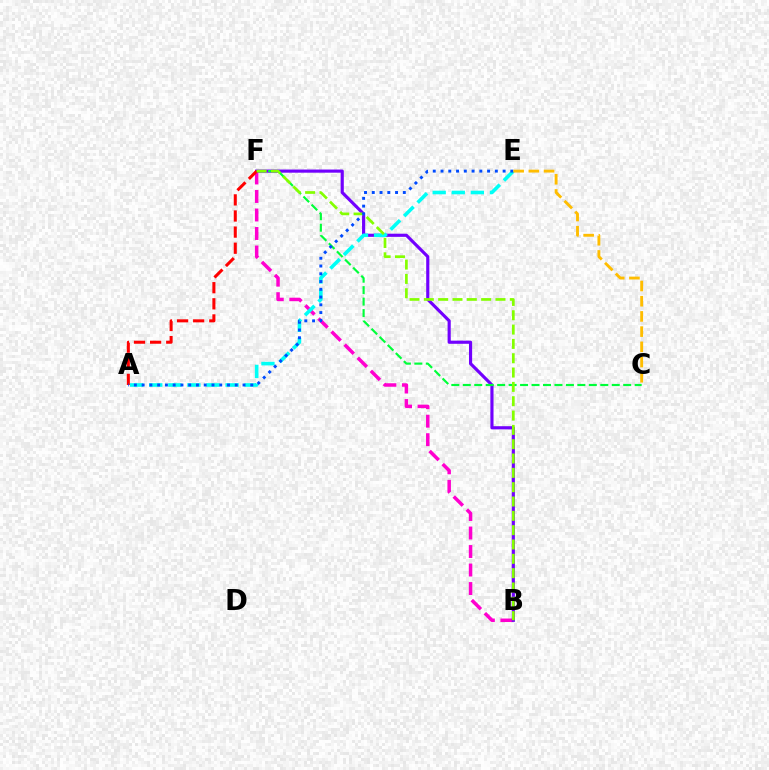{('B', 'F'): [{'color': '#ff00cf', 'line_style': 'dashed', 'thickness': 2.51}, {'color': '#7200ff', 'line_style': 'solid', 'thickness': 2.27}, {'color': '#84ff00', 'line_style': 'dashed', 'thickness': 1.95}], ('C', 'F'): [{'color': '#00ff39', 'line_style': 'dashed', 'thickness': 1.56}], ('A', 'E'): [{'color': '#00fff6', 'line_style': 'dashed', 'thickness': 2.59}, {'color': '#004bff', 'line_style': 'dotted', 'thickness': 2.11}], ('A', 'F'): [{'color': '#ff0000', 'line_style': 'dashed', 'thickness': 2.19}], ('C', 'E'): [{'color': '#ffbd00', 'line_style': 'dashed', 'thickness': 2.07}]}